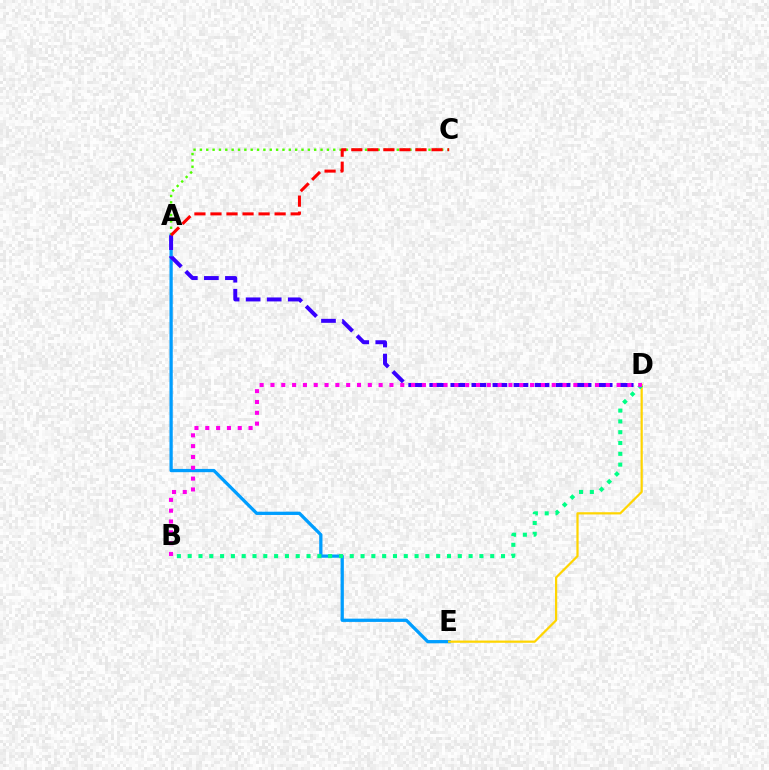{('A', 'E'): [{'color': '#009eff', 'line_style': 'solid', 'thickness': 2.35}], ('D', 'E'): [{'color': '#ffd500', 'line_style': 'solid', 'thickness': 1.6}], ('A', 'C'): [{'color': '#4fff00', 'line_style': 'dotted', 'thickness': 1.73}, {'color': '#ff0000', 'line_style': 'dashed', 'thickness': 2.18}], ('B', 'D'): [{'color': '#00ff86', 'line_style': 'dotted', 'thickness': 2.94}, {'color': '#ff00ed', 'line_style': 'dotted', 'thickness': 2.94}], ('A', 'D'): [{'color': '#3700ff', 'line_style': 'dashed', 'thickness': 2.86}]}